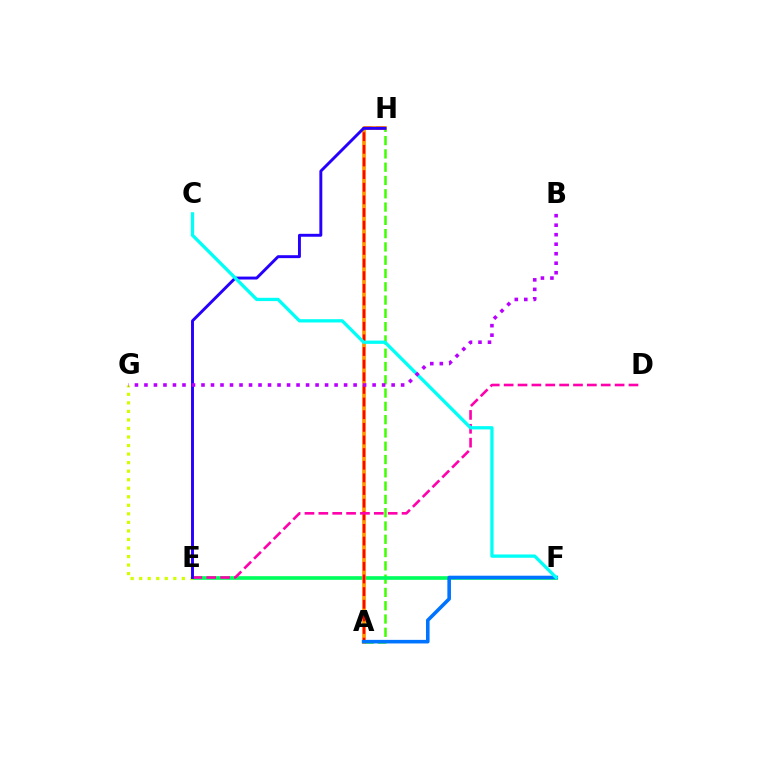{('A', 'H'): [{'color': '#3dff00', 'line_style': 'dashed', 'thickness': 1.81}, {'color': '#ff9400', 'line_style': 'solid', 'thickness': 2.65}, {'color': '#ff0000', 'line_style': 'dashed', 'thickness': 1.72}], ('E', 'F'): [{'color': '#00ff5c', 'line_style': 'solid', 'thickness': 2.64}], ('E', 'G'): [{'color': '#d1ff00', 'line_style': 'dotted', 'thickness': 2.32}], ('D', 'E'): [{'color': '#ff00ac', 'line_style': 'dashed', 'thickness': 1.88}], ('E', 'H'): [{'color': '#2500ff', 'line_style': 'solid', 'thickness': 2.1}], ('A', 'F'): [{'color': '#0074ff', 'line_style': 'solid', 'thickness': 2.59}], ('C', 'F'): [{'color': '#00fff6', 'line_style': 'solid', 'thickness': 2.37}], ('B', 'G'): [{'color': '#b900ff', 'line_style': 'dotted', 'thickness': 2.58}]}